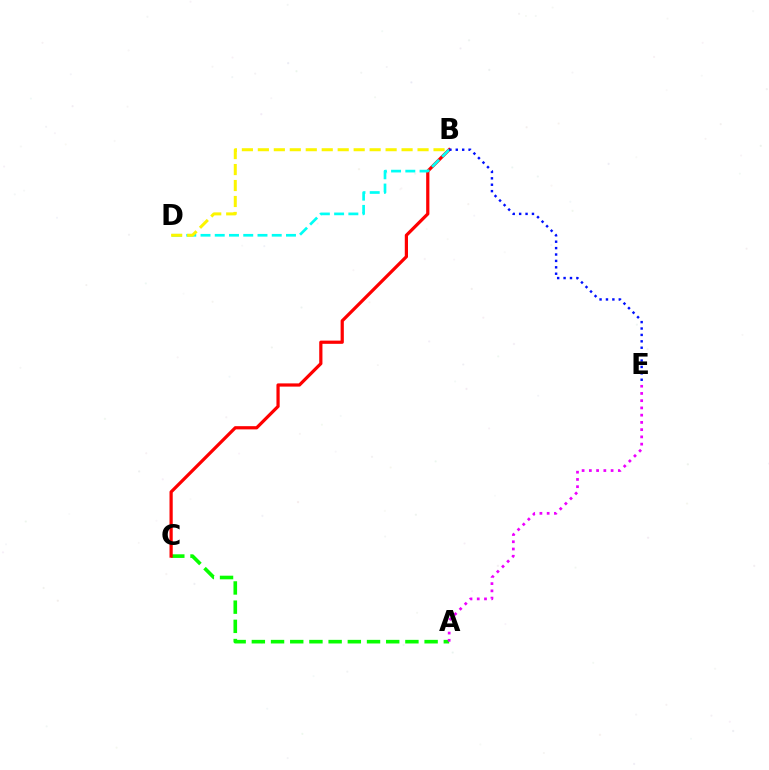{('A', 'C'): [{'color': '#08ff00', 'line_style': 'dashed', 'thickness': 2.61}], ('A', 'E'): [{'color': '#ee00ff', 'line_style': 'dotted', 'thickness': 1.97}], ('B', 'C'): [{'color': '#ff0000', 'line_style': 'solid', 'thickness': 2.32}], ('B', 'D'): [{'color': '#00fff6', 'line_style': 'dashed', 'thickness': 1.94}, {'color': '#fcf500', 'line_style': 'dashed', 'thickness': 2.17}], ('B', 'E'): [{'color': '#0010ff', 'line_style': 'dotted', 'thickness': 1.74}]}